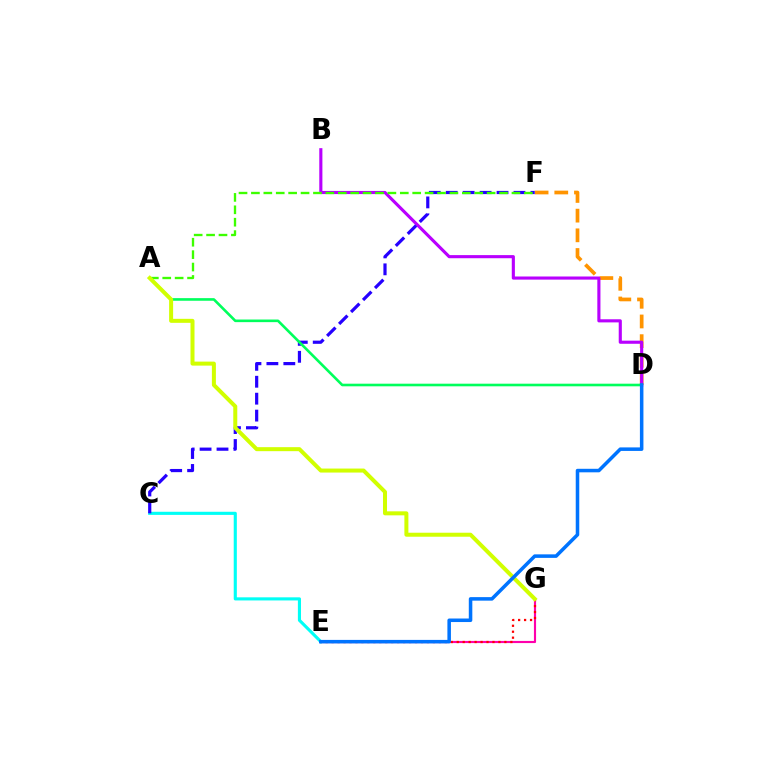{('D', 'F'): [{'color': '#ff9400', 'line_style': 'dashed', 'thickness': 2.67}], ('C', 'E'): [{'color': '#00fff6', 'line_style': 'solid', 'thickness': 2.25}], ('B', 'D'): [{'color': '#b900ff', 'line_style': 'solid', 'thickness': 2.25}], ('E', 'G'): [{'color': '#ff00ac', 'line_style': 'solid', 'thickness': 1.54}, {'color': '#ff0000', 'line_style': 'dotted', 'thickness': 1.62}], ('C', 'F'): [{'color': '#2500ff', 'line_style': 'dashed', 'thickness': 2.3}], ('A', 'D'): [{'color': '#00ff5c', 'line_style': 'solid', 'thickness': 1.88}], ('A', 'F'): [{'color': '#3dff00', 'line_style': 'dashed', 'thickness': 1.69}], ('A', 'G'): [{'color': '#d1ff00', 'line_style': 'solid', 'thickness': 2.88}], ('D', 'E'): [{'color': '#0074ff', 'line_style': 'solid', 'thickness': 2.54}]}